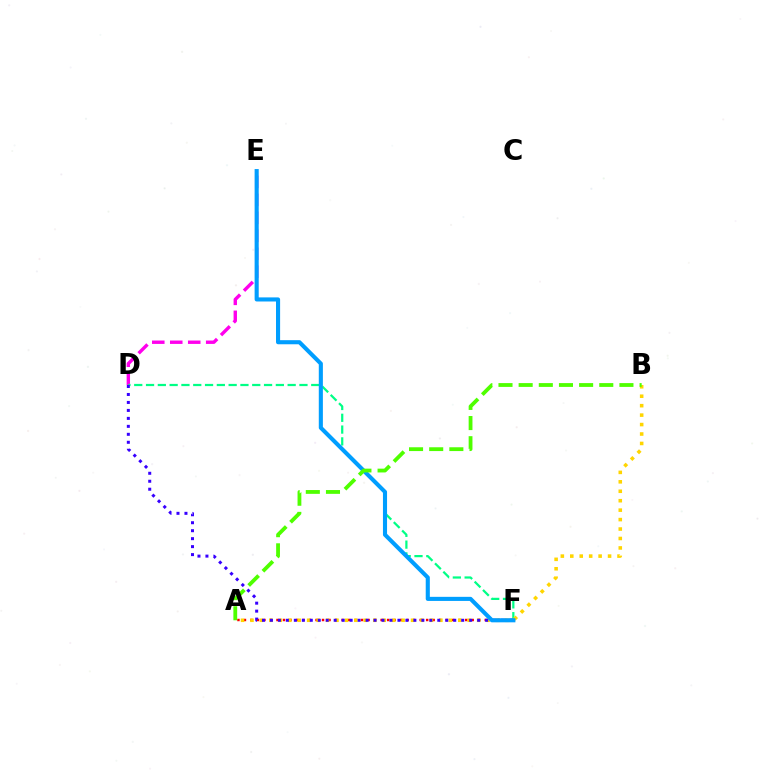{('D', 'E'): [{'color': '#ff00ed', 'line_style': 'dashed', 'thickness': 2.44}], ('D', 'F'): [{'color': '#00ff86', 'line_style': 'dashed', 'thickness': 1.6}, {'color': '#3700ff', 'line_style': 'dotted', 'thickness': 2.17}], ('A', 'F'): [{'color': '#ff0000', 'line_style': 'dotted', 'thickness': 1.77}], ('A', 'B'): [{'color': '#ffd500', 'line_style': 'dotted', 'thickness': 2.57}, {'color': '#4fff00', 'line_style': 'dashed', 'thickness': 2.74}], ('E', 'F'): [{'color': '#009eff', 'line_style': 'solid', 'thickness': 2.95}]}